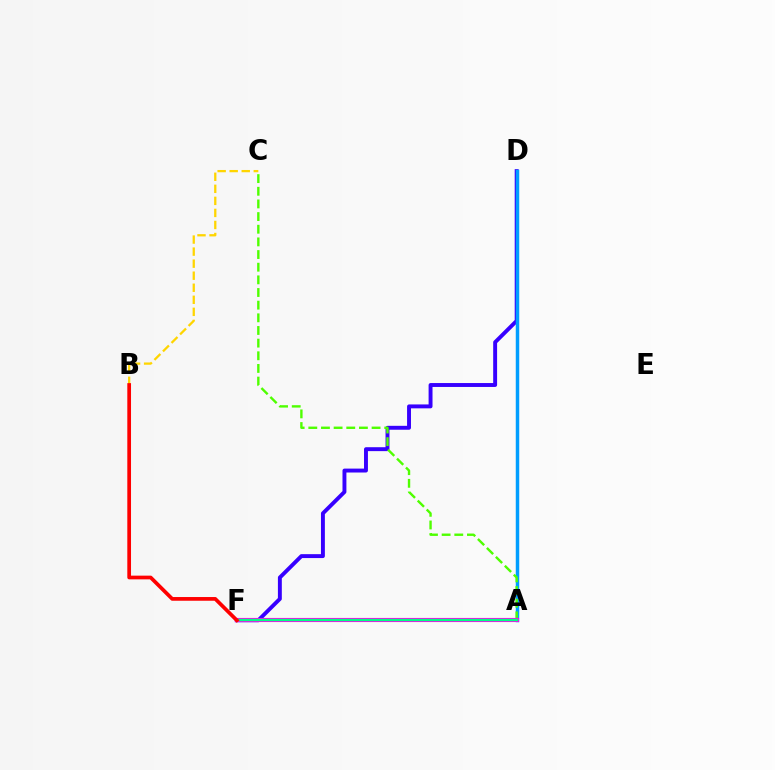{('B', 'C'): [{'color': '#ffd500', 'line_style': 'dashed', 'thickness': 1.64}], ('D', 'F'): [{'color': '#3700ff', 'line_style': 'solid', 'thickness': 2.82}], ('A', 'D'): [{'color': '#009eff', 'line_style': 'solid', 'thickness': 2.5}], ('A', 'C'): [{'color': '#4fff00', 'line_style': 'dashed', 'thickness': 1.72}], ('A', 'F'): [{'color': '#ff00ed', 'line_style': 'solid', 'thickness': 2.97}, {'color': '#00ff86', 'line_style': 'solid', 'thickness': 1.73}], ('B', 'F'): [{'color': '#ff0000', 'line_style': 'solid', 'thickness': 2.67}]}